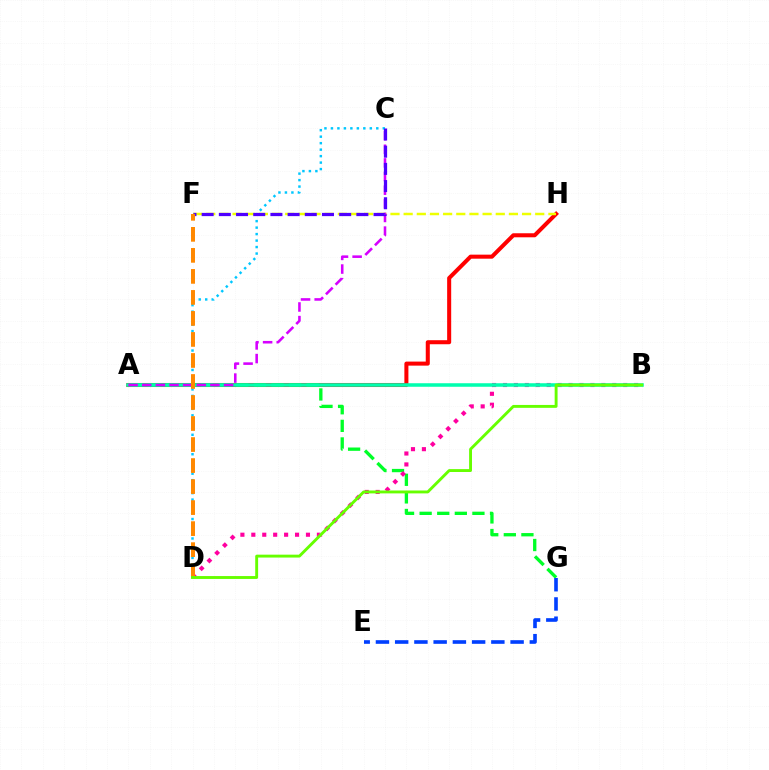{('A', 'H'): [{'color': '#ff0000', 'line_style': 'solid', 'thickness': 2.91}], ('A', 'G'): [{'color': '#00ff27', 'line_style': 'dashed', 'thickness': 2.39}], ('B', 'D'): [{'color': '#ff00a0', 'line_style': 'dotted', 'thickness': 2.97}, {'color': '#66ff00', 'line_style': 'solid', 'thickness': 2.08}], ('A', 'B'): [{'color': '#00ffaf', 'line_style': 'solid', 'thickness': 2.54}], ('F', 'H'): [{'color': '#eeff00', 'line_style': 'dashed', 'thickness': 1.79}], ('A', 'C'): [{'color': '#d600ff', 'line_style': 'dashed', 'thickness': 1.85}], ('C', 'D'): [{'color': '#00c7ff', 'line_style': 'dotted', 'thickness': 1.76}], ('E', 'G'): [{'color': '#003fff', 'line_style': 'dashed', 'thickness': 2.61}], ('C', 'F'): [{'color': '#4f00ff', 'line_style': 'dashed', 'thickness': 2.34}], ('D', 'F'): [{'color': '#ff8800', 'line_style': 'dashed', 'thickness': 2.86}]}